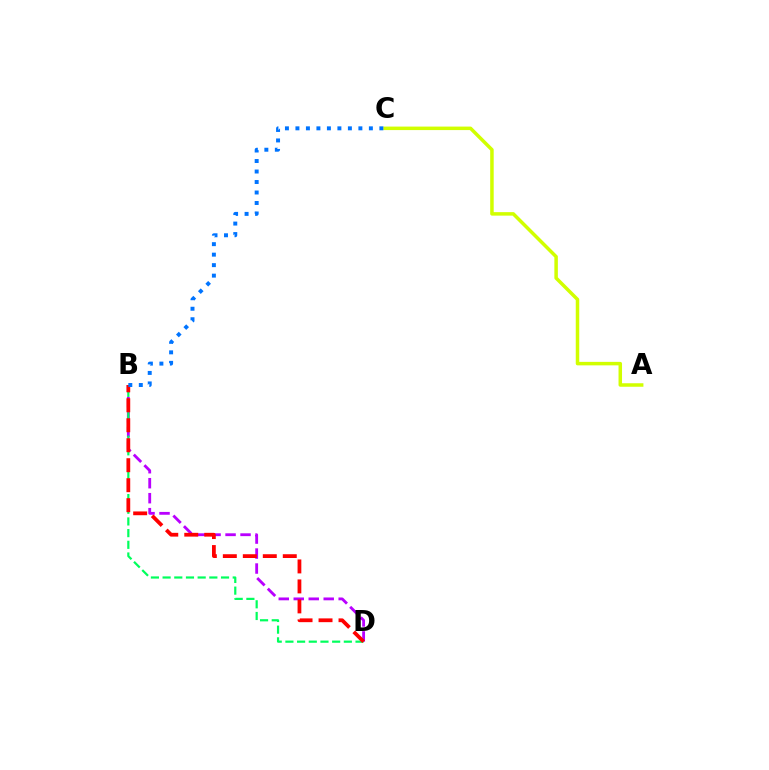{('A', 'C'): [{'color': '#d1ff00', 'line_style': 'solid', 'thickness': 2.52}], ('B', 'D'): [{'color': '#b900ff', 'line_style': 'dashed', 'thickness': 2.03}, {'color': '#00ff5c', 'line_style': 'dashed', 'thickness': 1.59}, {'color': '#ff0000', 'line_style': 'dashed', 'thickness': 2.71}], ('B', 'C'): [{'color': '#0074ff', 'line_style': 'dotted', 'thickness': 2.85}]}